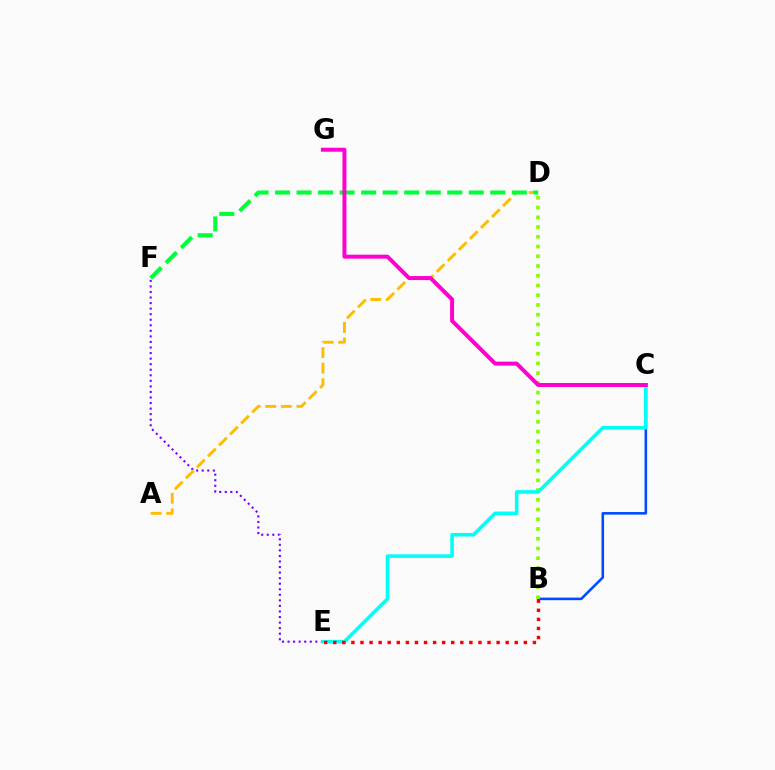{('B', 'C'): [{'color': '#004bff', 'line_style': 'solid', 'thickness': 1.86}], ('E', 'F'): [{'color': '#7200ff', 'line_style': 'dotted', 'thickness': 1.51}], ('B', 'D'): [{'color': '#84ff00', 'line_style': 'dotted', 'thickness': 2.65}], ('A', 'D'): [{'color': '#ffbd00', 'line_style': 'dashed', 'thickness': 2.12}], ('C', 'E'): [{'color': '#00fff6', 'line_style': 'solid', 'thickness': 2.58}], ('D', 'F'): [{'color': '#00ff39', 'line_style': 'dashed', 'thickness': 2.92}], ('B', 'E'): [{'color': '#ff0000', 'line_style': 'dotted', 'thickness': 2.47}], ('C', 'G'): [{'color': '#ff00cf', 'line_style': 'solid', 'thickness': 2.86}]}